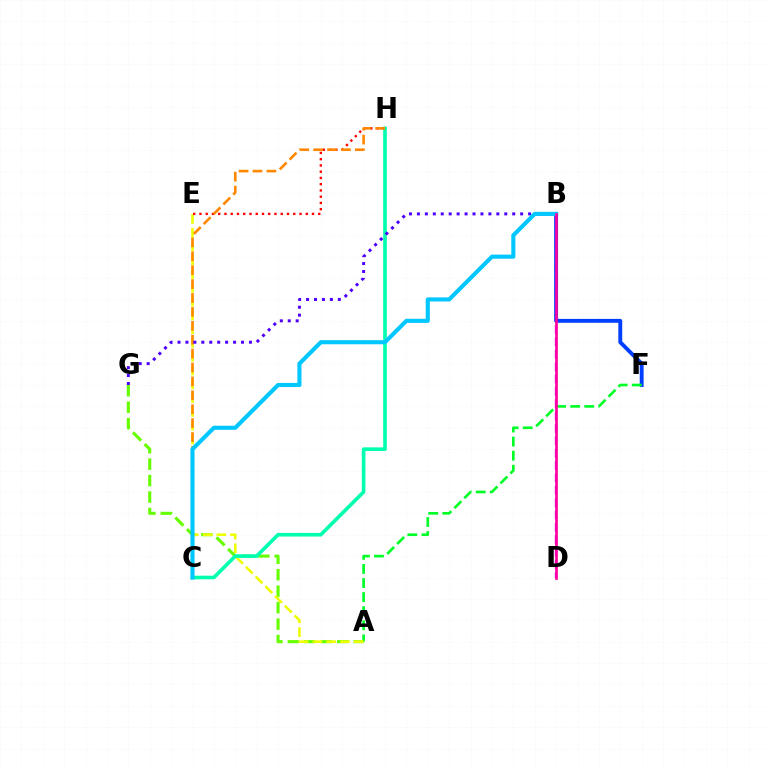{('B', 'D'): [{'color': '#d600ff', 'line_style': 'dashed', 'thickness': 1.68}, {'color': '#ff00a0', 'line_style': 'solid', 'thickness': 1.92}], ('B', 'F'): [{'color': '#003fff', 'line_style': 'solid', 'thickness': 2.8}], ('A', 'F'): [{'color': '#00ff27', 'line_style': 'dashed', 'thickness': 1.91}], ('A', 'G'): [{'color': '#66ff00', 'line_style': 'dashed', 'thickness': 2.23}], ('A', 'E'): [{'color': '#eeff00', 'line_style': 'dashed', 'thickness': 1.87}], ('E', 'H'): [{'color': '#ff0000', 'line_style': 'dotted', 'thickness': 1.7}], ('C', 'H'): [{'color': '#00ffaf', 'line_style': 'solid', 'thickness': 2.61}, {'color': '#ff8800', 'line_style': 'dashed', 'thickness': 1.89}], ('B', 'G'): [{'color': '#4f00ff', 'line_style': 'dotted', 'thickness': 2.16}], ('B', 'C'): [{'color': '#00c7ff', 'line_style': 'solid', 'thickness': 2.95}]}